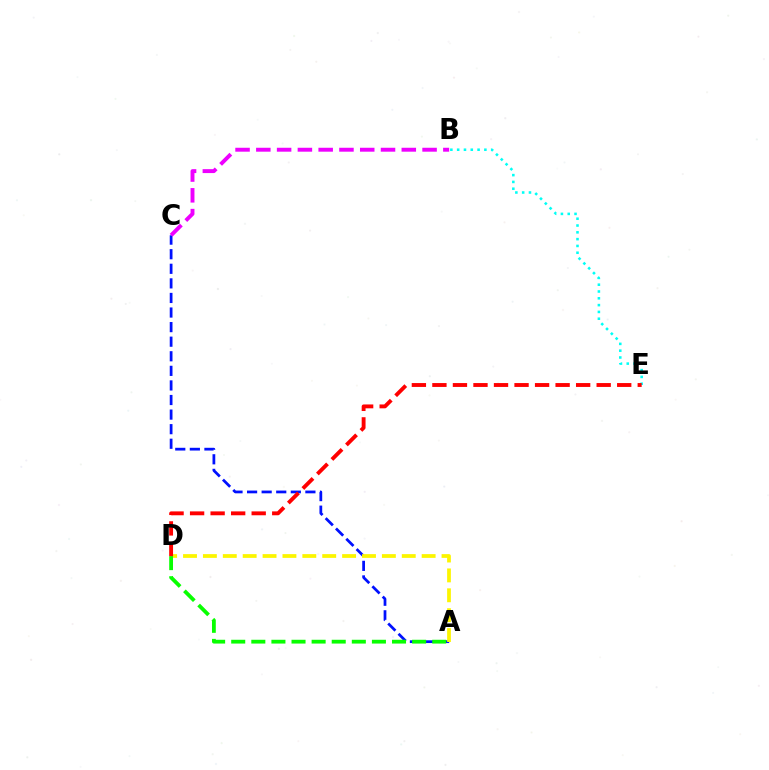{('A', 'C'): [{'color': '#0010ff', 'line_style': 'dashed', 'thickness': 1.98}], ('A', 'D'): [{'color': '#fcf500', 'line_style': 'dashed', 'thickness': 2.7}, {'color': '#08ff00', 'line_style': 'dashed', 'thickness': 2.73}], ('B', 'E'): [{'color': '#00fff6', 'line_style': 'dotted', 'thickness': 1.85}], ('B', 'C'): [{'color': '#ee00ff', 'line_style': 'dashed', 'thickness': 2.82}], ('D', 'E'): [{'color': '#ff0000', 'line_style': 'dashed', 'thickness': 2.79}]}